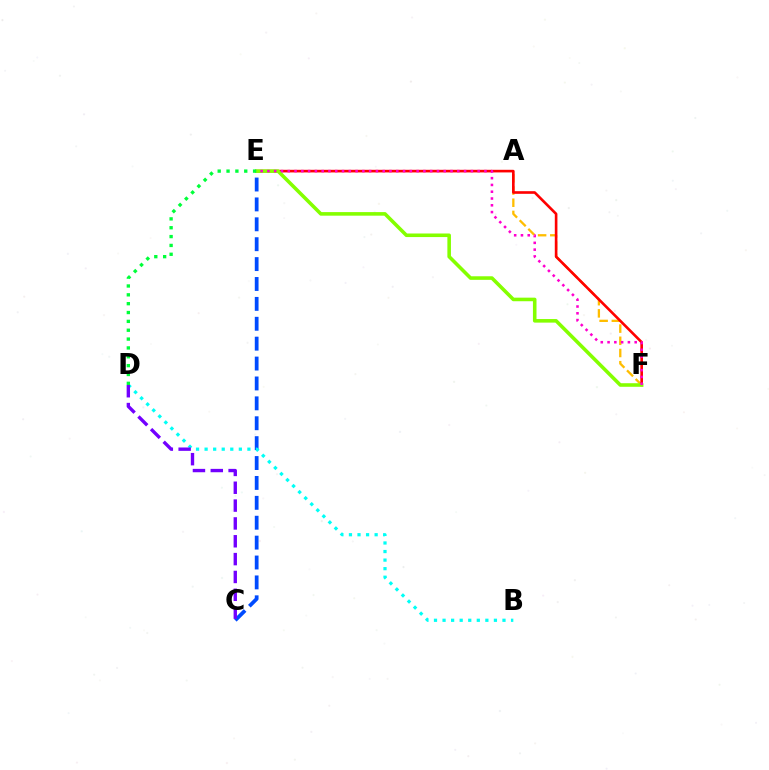{('C', 'E'): [{'color': '#004bff', 'line_style': 'dashed', 'thickness': 2.7}], ('A', 'F'): [{'color': '#ffbd00', 'line_style': 'dashed', 'thickness': 1.66}], ('B', 'D'): [{'color': '#00fff6', 'line_style': 'dotted', 'thickness': 2.33}], ('E', 'F'): [{'color': '#ff0000', 'line_style': 'solid', 'thickness': 1.89}, {'color': '#84ff00', 'line_style': 'solid', 'thickness': 2.57}, {'color': '#ff00cf', 'line_style': 'dotted', 'thickness': 1.84}], ('C', 'D'): [{'color': '#7200ff', 'line_style': 'dashed', 'thickness': 2.42}], ('D', 'E'): [{'color': '#00ff39', 'line_style': 'dotted', 'thickness': 2.4}]}